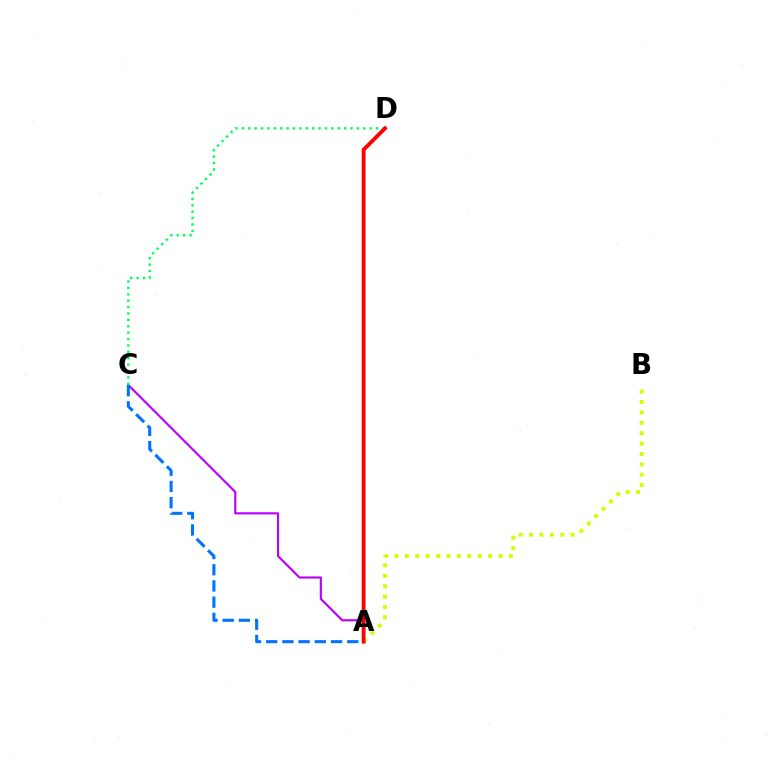{('A', 'C'): [{'color': '#b900ff', 'line_style': 'solid', 'thickness': 1.53}, {'color': '#0074ff', 'line_style': 'dashed', 'thickness': 2.2}], ('C', 'D'): [{'color': '#00ff5c', 'line_style': 'dotted', 'thickness': 1.74}], ('A', 'B'): [{'color': '#d1ff00', 'line_style': 'dotted', 'thickness': 2.82}], ('A', 'D'): [{'color': '#ff0000', 'line_style': 'solid', 'thickness': 2.77}]}